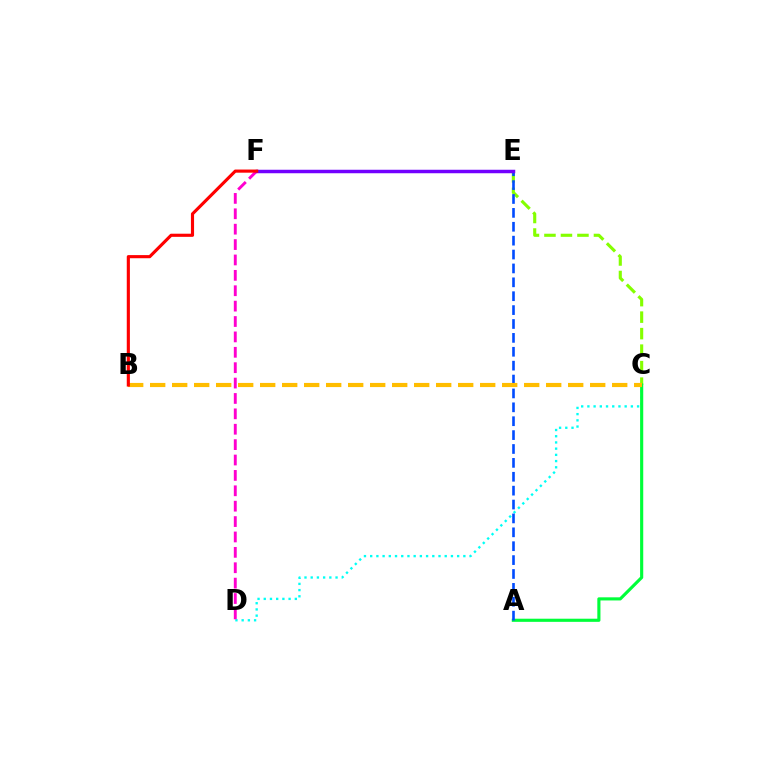{('C', 'D'): [{'color': '#00fff6', 'line_style': 'dotted', 'thickness': 1.69}], ('D', 'F'): [{'color': '#ff00cf', 'line_style': 'dashed', 'thickness': 2.09}], ('C', 'E'): [{'color': '#84ff00', 'line_style': 'dashed', 'thickness': 2.24}], ('A', 'C'): [{'color': '#00ff39', 'line_style': 'solid', 'thickness': 2.26}], ('A', 'E'): [{'color': '#004bff', 'line_style': 'dashed', 'thickness': 1.89}], ('E', 'F'): [{'color': '#7200ff', 'line_style': 'solid', 'thickness': 2.51}], ('B', 'C'): [{'color': '#ffbd00', 'line_style': 'dashed', 'thickness': 2.99}], ('B', 'F'): [{'color': '#ff0000', 'line_style': 'solid', 'thickness': 2.26}]}